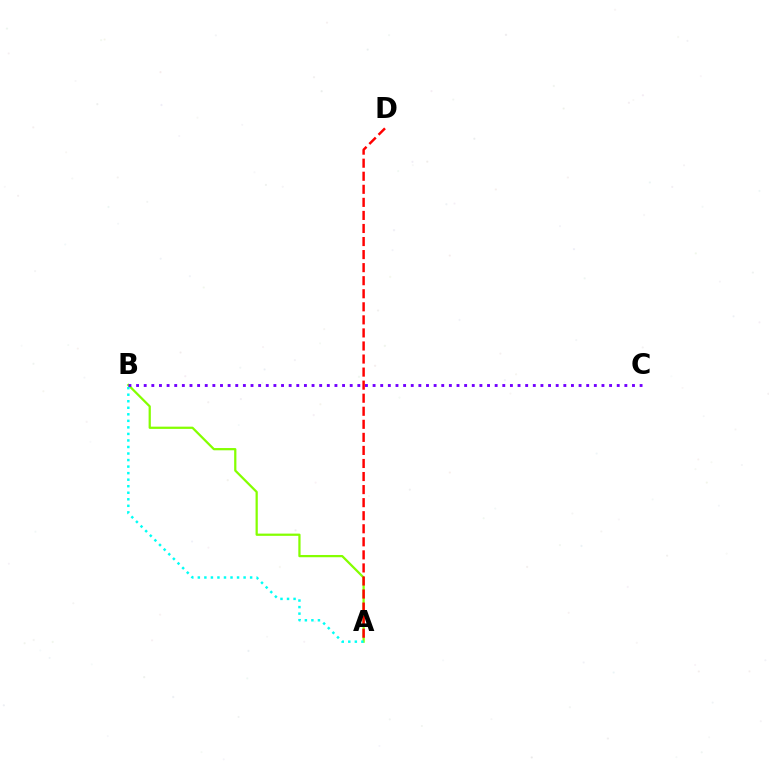{('A', 'B'): [{'color': '#84ff00', 'line_style': 'solid', 'thickness': 1.62}, {'color': '#00fff6', 'line_style': 'dotted', 'thickness': 1.78}], ('A', 'D'): [{'color': '#ff0000', 'line_style': 'dashed', 'thickness': 1.77}], ('B', 'C'): [{'color': '#7200ff', 'line_style': 'dotted', 'thickness': 2.07}]}